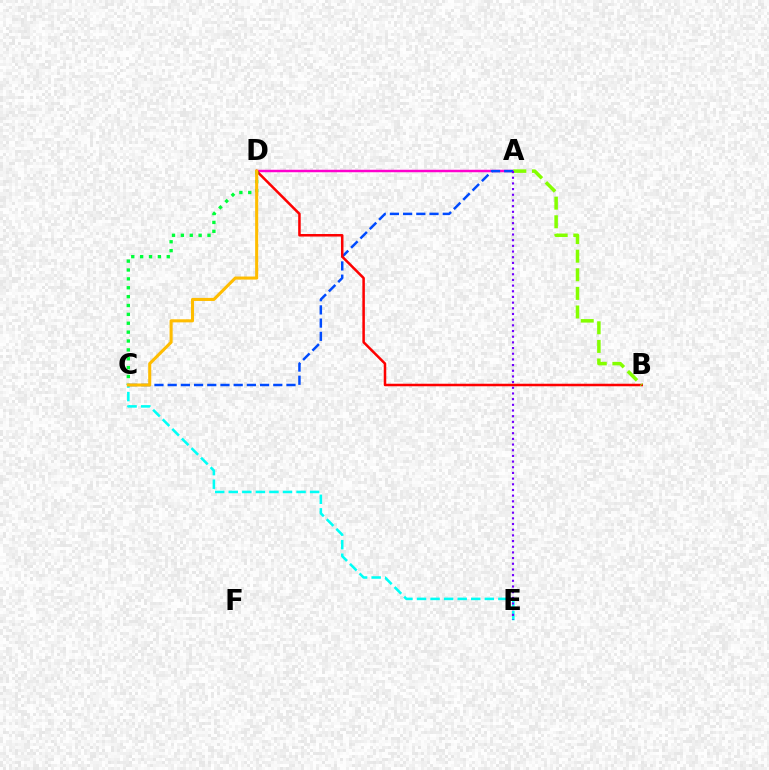{('A', 'D'): [{'color': '#ff00cf', 'line_style': 'solid', 'thickness': 1.78}], ('C', 'E'): [{'color': '#00fff6', 'line_style': 'dashed', 'thickness': 1.84}], ('A', 'C'): [{'color': '#004bff', 'line_style': 'dashed', 'thickness': 1.79}], ('B', 'D'): [{'color': '#ff0000', 'line_style': 'solid', 'thickness': 1.82}], ('C', 'D'): [{'color': '#00ff39', 'line_style': 'dotted', 'thickness': 2.41}, {'color': '#ffbd00', 'line_style': 'solid', 'thickness': 2.2}], ('A', 'B'): [{'color': '#84ff00', 'line_style': 'dashed', 'thickness': 2.53}], ('A', 'E'): [{'color': '#7200ff', 'line_style': 'dotted', 'thickness': 1.54}]}